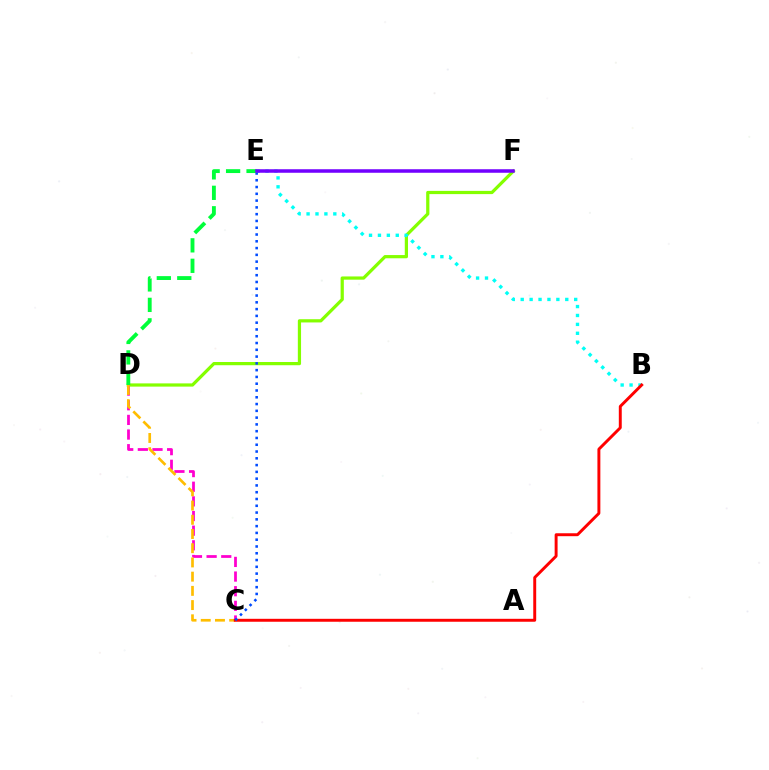{('D', 'F'): [{'color': '#84ff00', 'line_style': 'solid', 'thickness': 2.32}], ('C', 'D'): [{'color': '#ff00cf', 'line_style': 'dashed', 'thickness': 1.99}, {'color': '#ffbd00', 'line_style': 'dashed', 'thickness': 1.93}], ('B', 'E'): [{'color': '#00fff6', 'line_style': 'dotted', 'thickness': 2.42}], ('B', 'C'): [{'color': '#ff0000', 'line_style': 'solid', 'thickness': 2.11}], ('C', 'E'): [{'color': '#004bff', 'line_style': 'dotted', 'thickness': 1.84}], ('D', 'E'): [{'color': '#00ff39', 'line_style': 'dashed', 'thickness': 2.78}], ('E', 'F'): [{'color': '#7200ff', 'line_style': 'solid', 'thickness': 2.54}]}